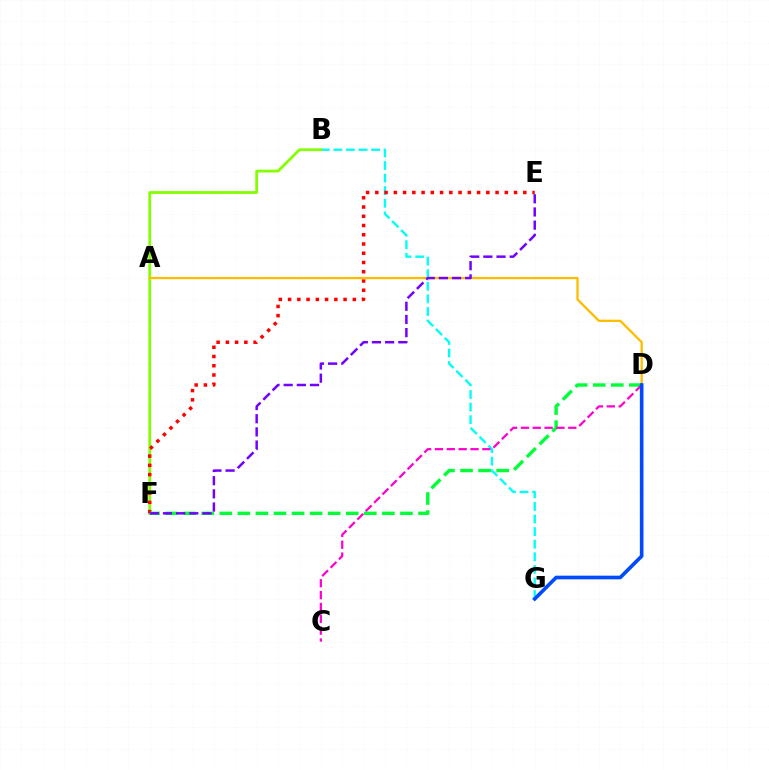{('B', 'G'): [{'color': '#00fff6', 'line_style': 'dashed', 'thickness': 1.71}], ('B', 'F'): [{'color': '#84ff00', 'line_style': 'solid', 'thickness': 2.0}], ('E', 'F'): [{'color': '#ff0000', 'line_style': 'dotted', 'thickness': 2.51}, {'color': '#7200ff', 'line_style': 'dashed', 'thickness': 1.79}], ('A', 'D'): [{'color': '#ffbd00', 'line_style': 'solid', 'thickness': 1.67}], ('D', 'F'): [{'color': '#00ff39', 'line_style': 'dashed', 'thickness': 2.45}], ('C', 'D'): [{'color': '#ff00cf', 'line_style': 'dashed', 'thickness': 1.61}], ('D', 'G'): [{'color': '#004bff', 'line_style': 'solid', 'thickness': 2.62}]}